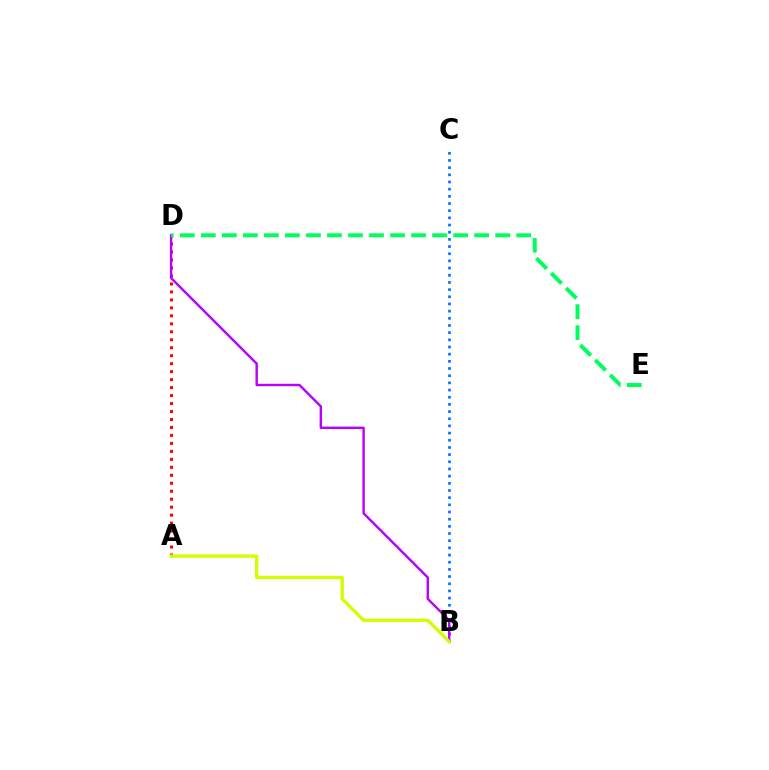{('B', 'C'): [{'color': '#0074ff', 'line_style': 'dotted', 'thickness': 1.95}], ('A', 'D'): [{'color': '#ff0000', 'line_style': 'dotted', 'thickness': 2.17}], ('B', 'D'): [{'color': '#b900ff', 'line_style': 'solid', 'thickness': 1.73}], ('D', 'E'): [{'color': '#00ff5c', 'line_style': 'dashed', 'thickness': 2.86}], ('A', 'B'): [{'color': '#d1ff00', 'line_style': 'solid', 'thickness': 2.41}]}